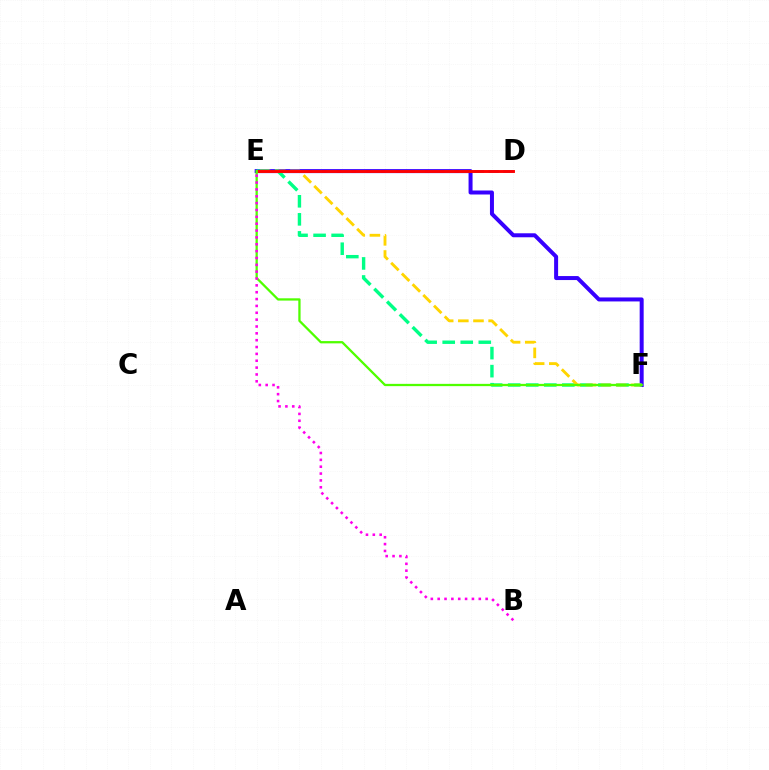{('E', 'F'): [{'color': '#3700ff', 'line_style': 'solid', 'thickness': 2.87}, {'color': '#00ff86', 'line_style': 'dashed', 'thickness': 2.45}, {'color': '#ffd500', 'line_style': 'dashed', 'thickness': 2.06}, {'color': '#4fff00', 'line_style': 'solid', 'thickness': 1.64}], ('D', 'E'): [{'color': '#009eff', 'line_style': 'dashed', 'thickness': 2.0}, {'color': '#ff0000', 'line_style': 'solid', 'thickness': 2.09}], ('B', 'E'): [{'color': '#ff00ed', 'line_style': 'dotted', 'thickness': 1.86}]}